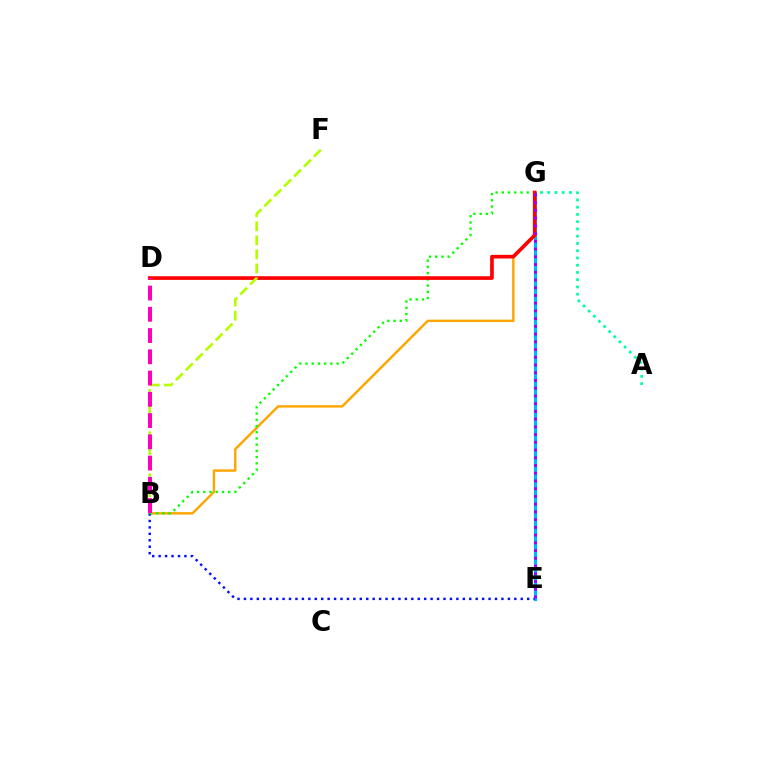{('E', 'G'): [{'color': '#00b5ff', 'line_style': 'solid', 'thickness': 2.32}, {'color': '#9b00ff', 'line_style': 'dotted', 'thickness': 2.1}], ('B', 'G'): [{'color': '#ffa500', 'line_style': 'solid', 'thickness': 1.74}, {'color': '#08ff00', 'line_style': 'dotted', 'thickness': 1.69}], ('B', 'E'): [{'color': '#0010ff', 'line_style': 'dotted', 'thickness': 1.75}], ('A', 'G'): [{'color': '#00ff9d', 'line_style': 'dotted', 'thickness': 1.97}], ('D', 'G'): [{'color': '#ff0000', 'line_style': 'solid', 'thickness': 2.64}], ('B', 'F'): [{'color': '#b3ff00', 'line_style': 'dashed', 'thickness': 1.91}], ('B', 'D'): [{'color': '#ff00bd', 'line_style': 'dashed', 'thickness': 2.89}]}